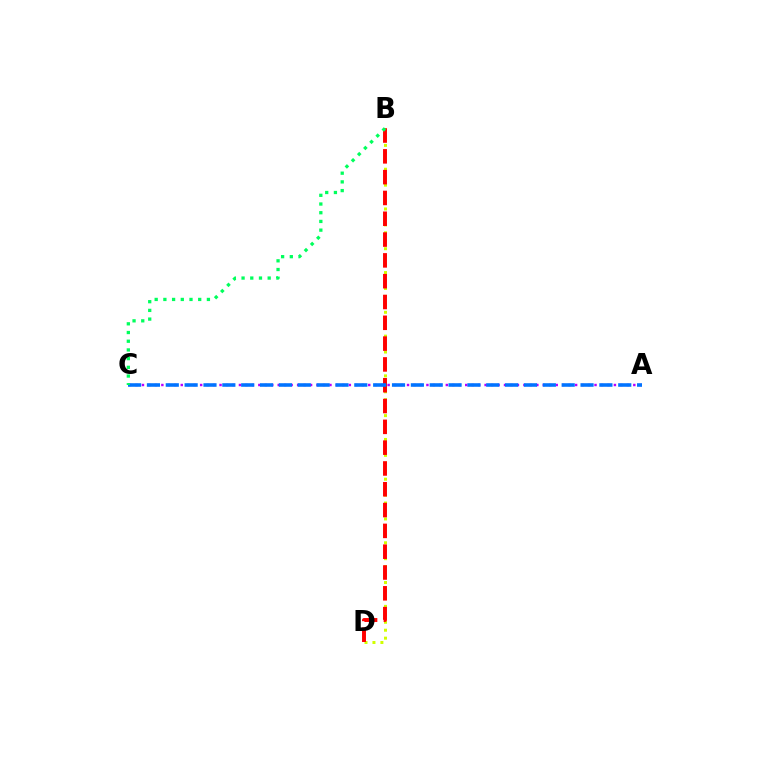{('B', 'D'): [{'color': '#d1ff00', 'line_style': 'dotted', 'thickness': 2.16}, {'color': '#ff0000', 'line_style': 'dashed', 'thickness': 2.83}], ('A', 'C'): [{'color': '#b900ff', 'line_style': 'dotted', 'thickness': 1.76}, {'color': '#0074ff', 'line_style': 'dashed', 'thickness': 2.56}], ('B', 'C'): [{'color': '#00ff5c', 'line_style': 'dotted', 'thickness': 2.36}]}